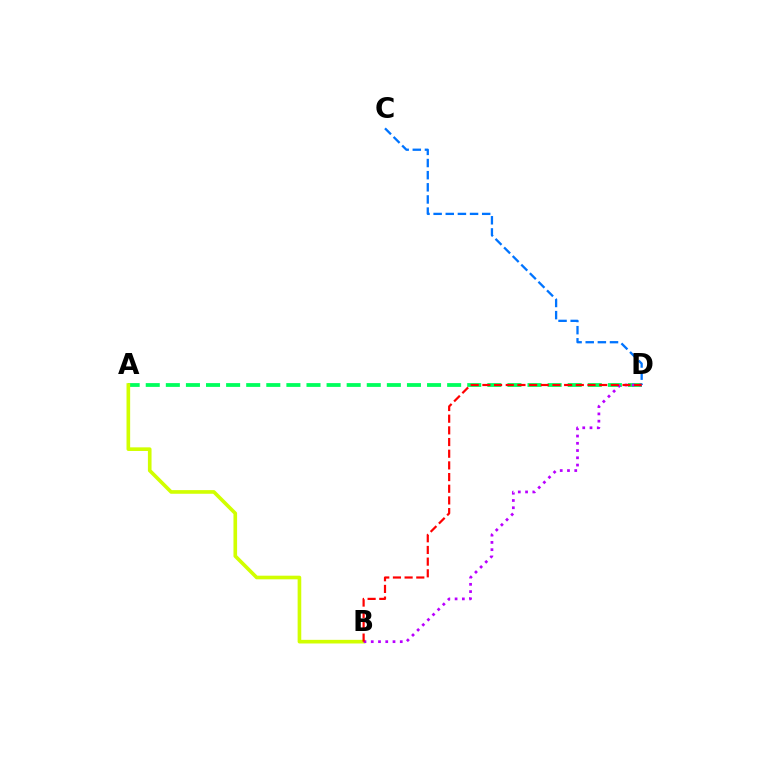{('A', 'D'): [{'color': '#00ff5c', 'line_style': 'dashed', 'thickness': 2.73}], ('A', 'B'): [{'color': '#d1ff00', 'line_style': 'solid', 'thickness': 2.62}], ('C', 'D'): [{'color': '#0074ff', 'line_style': 'dashed', 'thickness': 1.65}], ('B', 'D'): [{'color': '#b900ff', 'line_style': 'dotted', 'thickness': 1.97}, {'color': '#ff0000', 'line_style': 'dashed', 'thickness': 1.59}]}